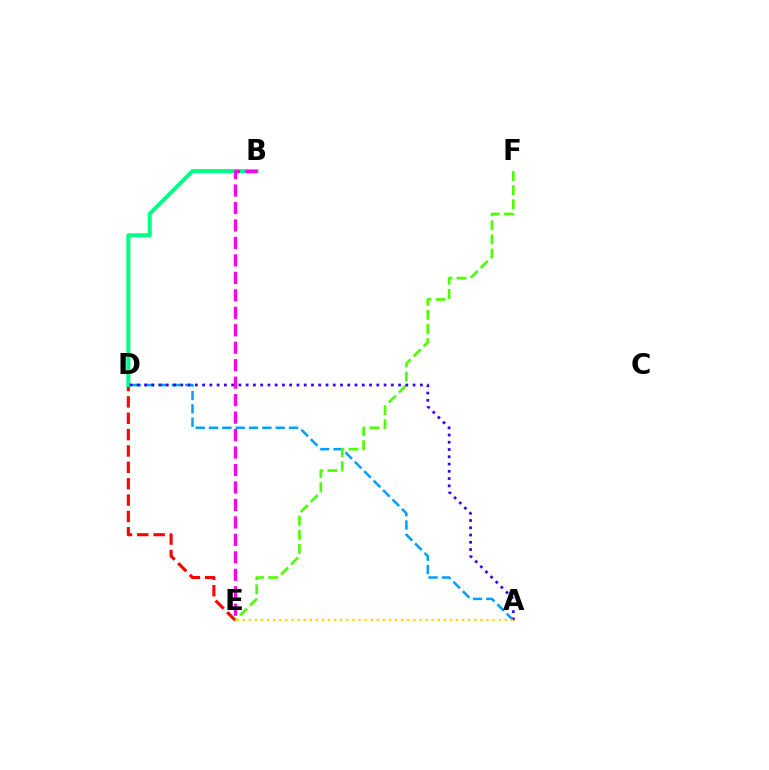{('D', 'E'): [{'color': '#ff0000', 'line_style': 'dashed', 'thickness': 2.22}], ('A', 'D'): [{'color': '#009eff', 'line_style': 'dashed', 'thickness': 1.81}, {'color': '#3700ff', 'line_style': 'dotted', 'thickness': 1.97}], ('E', 'F'): [{'color': '#4fff00', 'line_style': 'dashed', 'thickness': 1.92}], ('B', 'D'): [{'color': '#00ff86', 'line_style': 'solid', 'thickness': 2.89}], ('A', 'E'): [{'color': '#ffd500', 'line_style': 'dotted', 'thickness': 1.66}], ('B', 'E'): [{'color': '#ff00ed', 'line_style': 'dashed', 'thickness': 2.37}]}